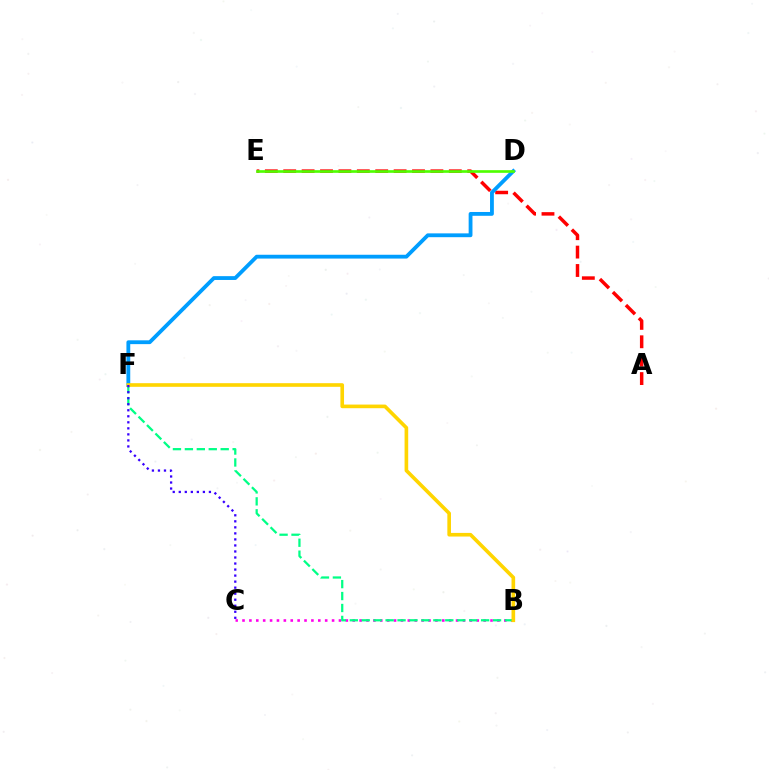{('A', 'E'): [{'color': '#ff0000', 'line_style': 'dashed', 'thickness': 2.5}], ('B', 'C'): [{'color': '#ff00ed', 'line_style': 'dotted', 'thickness': 1.87}], ('D', 'F'): [{'color': '#009eff', 'line_style': 'solid', 'thickness': 2.75}], ('B', 'F'): [{'color': '#00ff86', 'line_style': 'dashed', 'thickness': 1.62}, {'color': '#ffd500', 'line_style': 'solid', 'thickness': 2.62}], ('D', 'E'): [{'color': '#4fff00', 'line_style': 'solid', 'thickness': 1.91}], ('C', 'F'): [{'color': '#3700ff', 'line_style': 'dotted', 'thickness': 1.64}]}